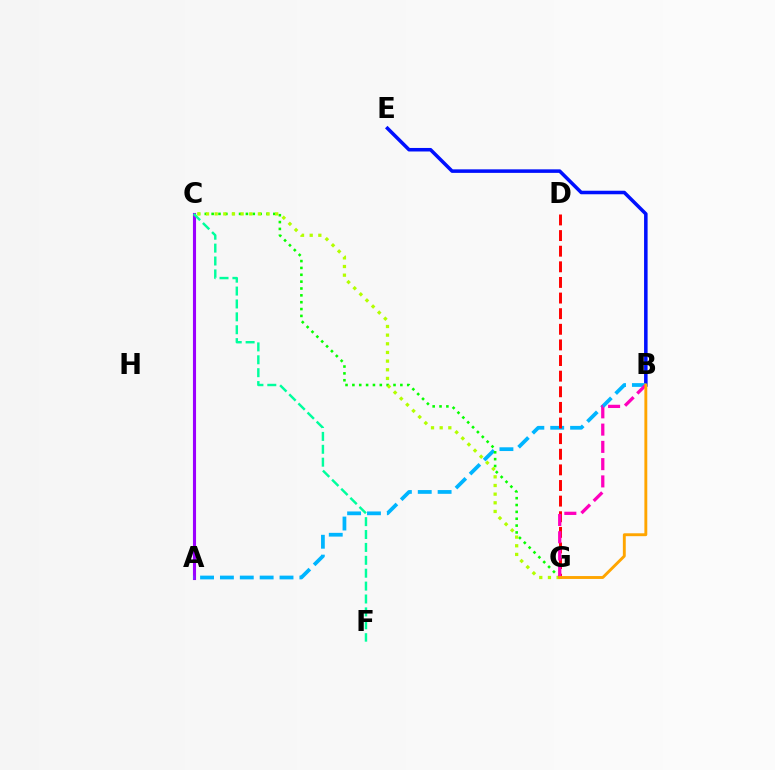{('A', 'C'): [{'color': '#9b00ff', 'line_style': 'solid', 'thickness': 2.23}], ('B', 'E'): [{'color': '#0010ff', 'line_style': 'solid', 'thickness': 2.54}], ('A', 'B'): [{'color': '#00b5ff', 'line_style': 'dashed', 'thickness': 2.7}], ('C', 'G'): [{'color': '#08ff00', 'line_style': 'dotted', 'thickness': 1.86}, {'color': '#b3ff00', 'line_style': 'dotted', 'thickness': 2.35}], ('D', 'G'): [{'color': '#ff0000', 'line_style': 'dashed', 'thickness': 2.12}], ('B', 'G'): [{'color': '#ff00bd', 'line_style': 'dashed', 'thickness': 2.35}, {'color': '#ffa500', 'line_style': 'solid', 'thickness': 2.08}], ('C', 'F'): [{'color': '#00ff9d', 'line_style': 'dashed', 'thickness': 1.75}]}